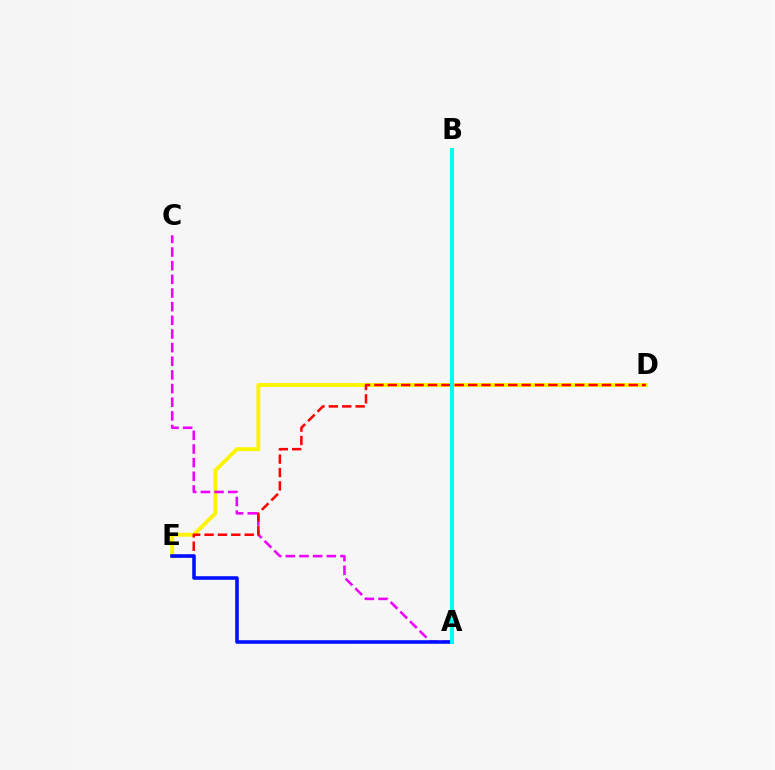{('D', 'E'): [{'color': '#fcf500', 'line_style': 'solid', 'thickness': 2.81}, {'color': '#ff0000', 'line_style': 'dashed', 'thickness': 1.82}], ('A', 'C'): [{'color': '#ee00ff', 'line_style': 'dashed', 'thickness': 1.85}], ('A', 'B'): [{'color': '#08ff00', 'line_style': 'solid', 'thickness': 2.82}, {'color': '#00fff6', 'line_style': 'solid', 'thickness': 2.82}], ('A', 'E'): [{'color': '#0010ff', 'line_style': 'solid', 'thickness': 2.57}]}